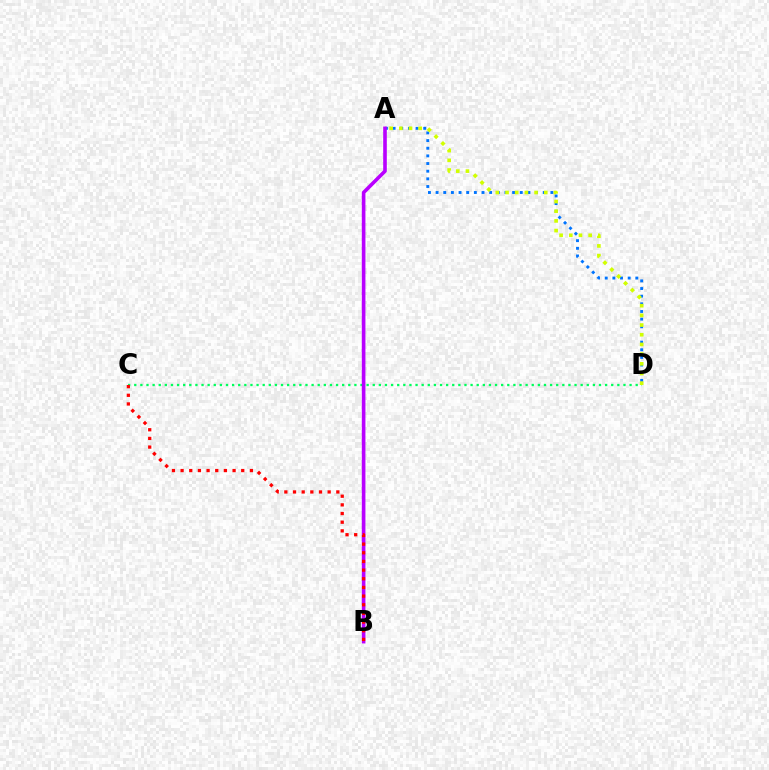{('C', 'D'): [{'color': '#00ff5c', 'line_style': 'dotted', 'thickness': 1.66}], ('A', 'D'): [{'color': '#0074ff', 'line_style': 'dotted', 'thickness': 2.08}, {'color': '#d1ff00', 'line_style': 'dotted', 'thickness': 2.63}], ('A', 'B'): [{'color': '#b900ff', 'line_style': 'solid', 'thickness': 2.6}], ('B', 'C'): [{'color': '#ff0000', 'line_style': 'dotted', 'thickness': 2.35}]}